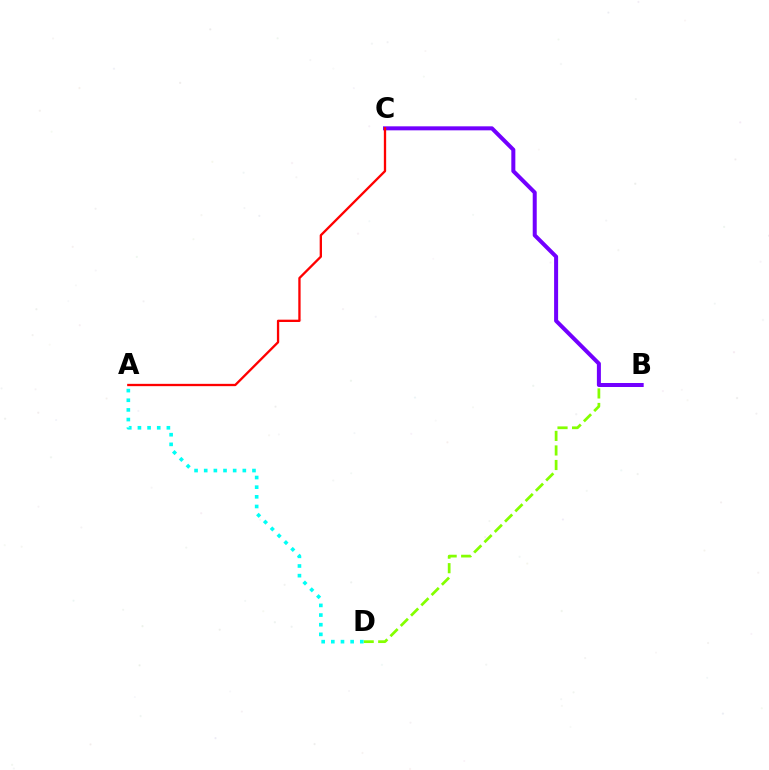{('B', 'D'): [{'color': '#84ff00', 'line_style': 'dashed', 'thickness': 1.98}], ('B', 'C'): [{'color': '#7200ff', 'line_style': 'solid', 'thickness': 2.89}], ('A', 'D'): [{'color': '#00fff6', 'line_style': 'dotted', 'thickness': 2.62}], ('A', 'C'): [{'color': '#ff0000', 'line_style': 'solid', 'thickness': 1.66}]}